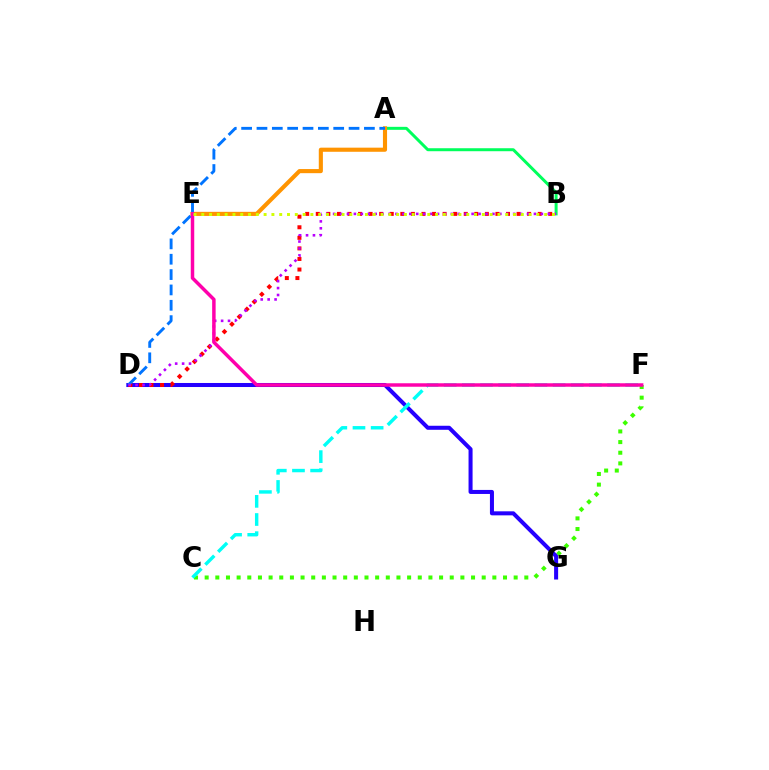{('C', 'F'): [{'color': '#3dff00', 'line_style': 'dotted', 'thickness': 2.89}, {'color': '#00fff6', 'line_style': 'dashed', 'thickness': 2.47}], ('D', 'G'): [{'color': '#2500ff', 'line_style': 'solid', 'thickness': 2.9}], ('B', 'D'): [{'color': '#ff0000', 'line_style': 'dotted', 'thickness': 2.87}, {'color': '#b900ff', 'line_style': 'dotted', 'thickness': 1.88}], ('A', 'B'): [{'color': '#00ff5c', 'line_style': 'solid', 'thickness': 2.15}], ('A', 'E'): [{'color': '#ff9400', 'line_style': 'solid', 'thickness': 2.96}], ('A', 'D'): [{'color': '#0074ff', 'line_style': 'dashed', 'thickness': 2.08}], ('E', 'F'): [{'color': '#ff00ac', 'line_style': 'solid', 'thickness': 2.5}], ('B', 'E'): [{'color': '#d1ff00', 'line_style': 'dotted', 'thickness': 2.12}]}